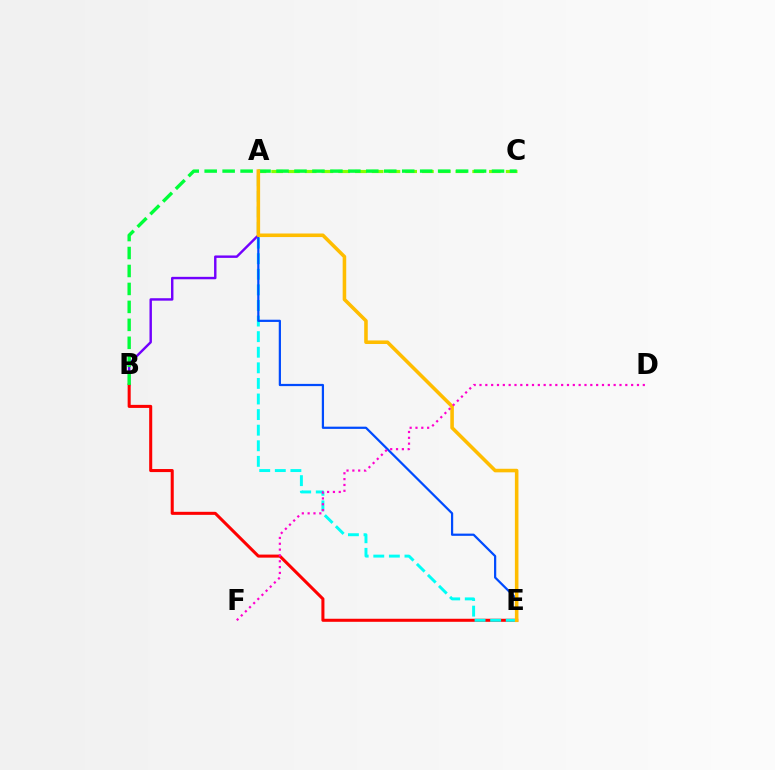{('A', 'C'): [{'color': '#84ff00', 'line_style': 'dashed', 'thickness': 2.28}], ('A', 'B'): [{'color': '#7200ff', 'line_style': 'solid', 'thickness': 1.75}], ('B', 'E'): [{'color': '#ff0000', 'line_style': 'solid', 'thickness': 2.19}], ('A', 'E'): [{'color': '#00fff6', 'line_style': 'dashed', 'thickness': 2.12}, {'color': '#004bff', 'line_style': 'solid', 'thickness': 1.6}, {'color': '#ffbd00', 'line_style': 'solid', 'thickness': 2.57}], ('B', 'C'): [{'color': '#00ff39', 'line_style': 'dashed', 'thickness': 2.44}], ('D', 'F'): [{'color': '#ff00cf', 'line_style': 'dotted', 'thickness': 1.58}]}